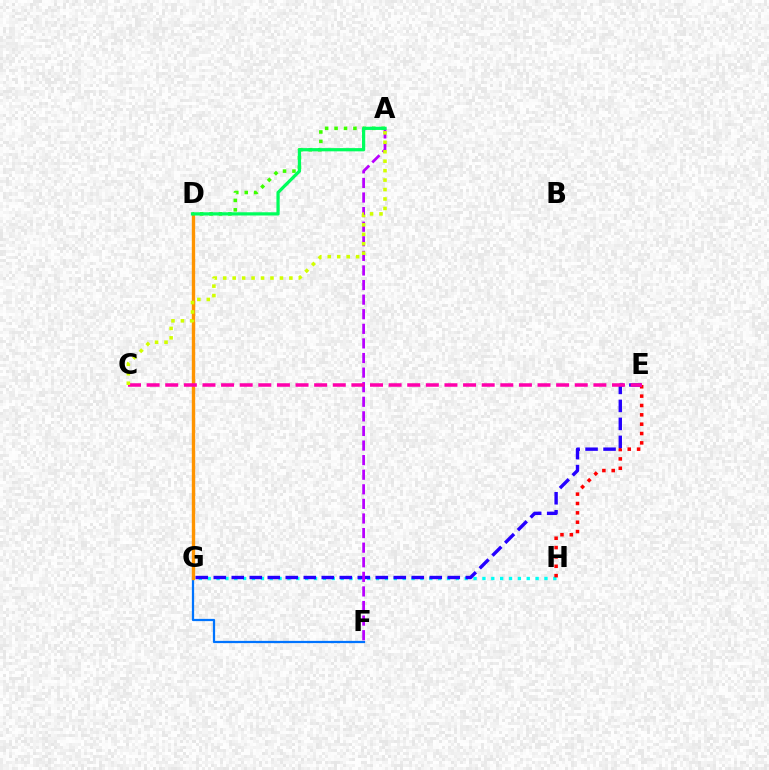{('F', 'G'): [{'color': '#0074ff', 'line_style': 'solid', 'thickness': 1.61}], ('G', 'H'): [{'color': '#00fff6', 'line_style': 'dotted', 'thickness': 2.41}], ('E', 'H'): [{'color': '#ff0000', 'line_style': 'dotted', 'thickness': 2.54}], ('D', 'G'): [{'color': '#ff9400', 'line_style': 'solid', 'thickness': 2.43}], ('E', 'G'): [{'color': '#2500ff', 'line_style': 'dashed', 'thickness': 2.45}], ('A', 'D'): [{'color': '#3dff00', 'line_style': 'dotted', 'thickness': 2.56}, {'color': '#00ff5c', 'line_style': 'solid', 'thickness': 2.33}], ('A', 'F'): [{'color': '#b900ff', 'line_style': 'dashed', 'thickness': 1.98}], ('C', 'E'): [{'color': '#ff00ac', 'line_style': 'dashed', 'thickness': 2.53}], ('A', 'C'): [{'color': '#d1ff00', 'line_style': 'dotted', 'thickness': 2.57}]}